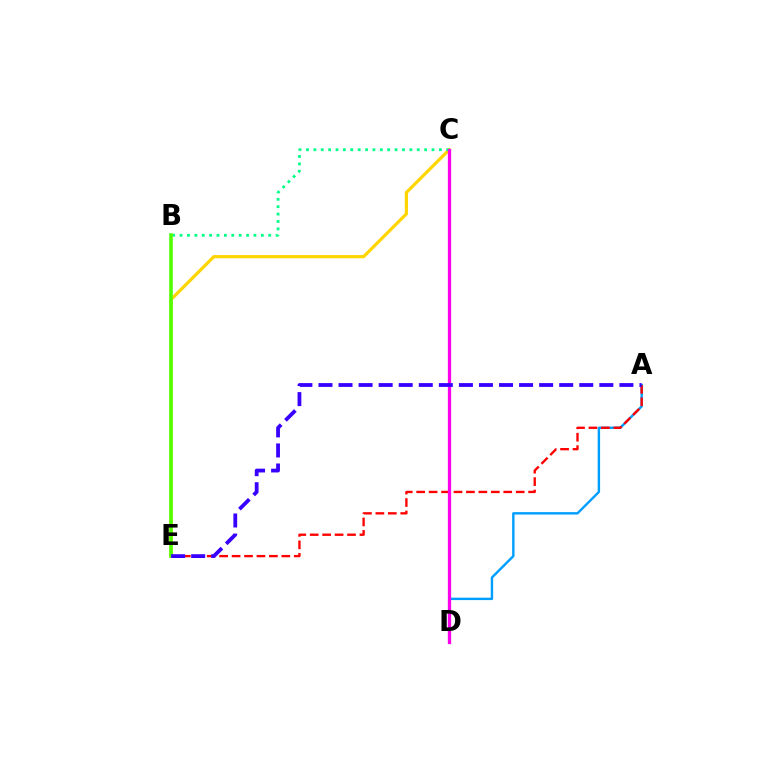{('C', 'E'): [{'color': '#ffd500', 'line_style': 'solid', 'thickness': 2.3}], ('A', 'D'): [{'color': '#009eff', 'line_style': 'solid', 'thickness': 1.73}], ('A', 'E'): [{'color': '#ff0000', 'line_style': 'dashed', 'thickness': 1.69}, {'color': '#3700ff', 'line_style': 'dashed', 'thickness': 2.73}], ('B', 'C'): [{'color': '#00ff86', 'line_style': 'dotted', 'thickness': 2.01}], ('B', 'E'): [{'color': '#4fff00', 'line_style': 'solid', 'thickness': 2.58}], ('C', 'D'): [{'color': '#ff00ed', 'line_style': 'solid', 'thickness': 2.36}]}